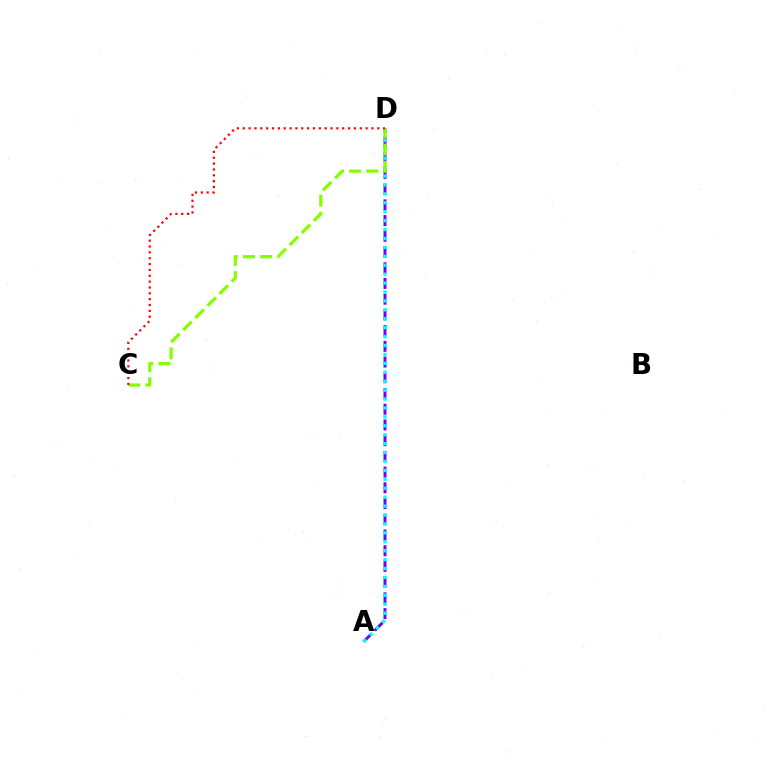{('A', 'D'): [{'color': '#7200ff', 'line_style': 'dashed', 'thickness': 2.14}, {'color': '#00fff6', 'line_style': 'dotted', 'thickness': 2.42}], ('C', 'D'): [{'color': '#84ff00', 'line_style': 'dashed', 'thickness': 2.33}, {'color': '#ff0000', 'line_style': 'dotted', 'thickness': 1.59}]}